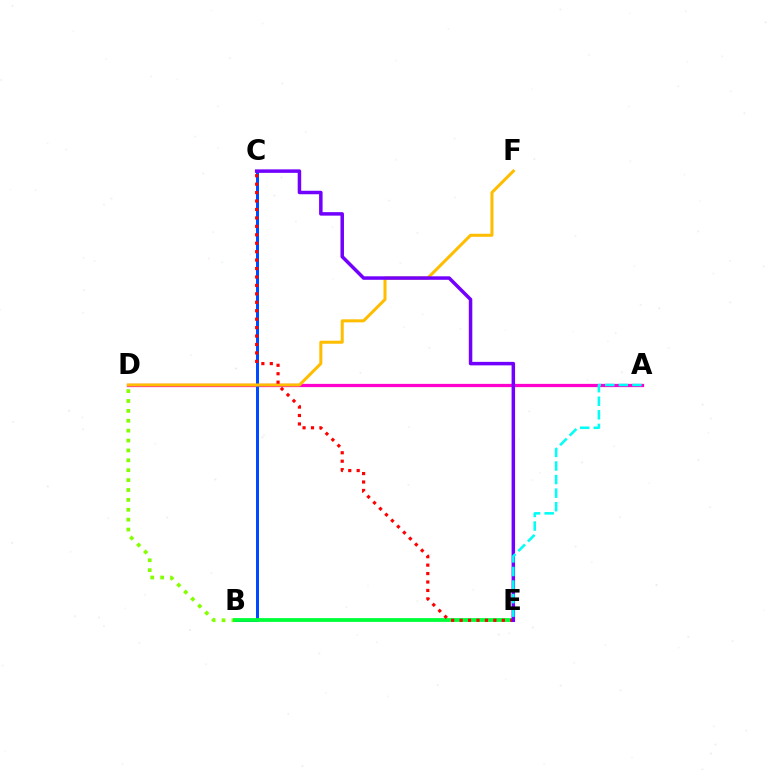{('A', 'D'): [{'color': '#ff00cf', 'line_style': 'solid', 'thickness': 2.34}], ('B', 'C'): [{'color': '#004bff', 'line_style': 'solid', 'thickness': 2.15}], ('D', 'F'): [{'color': '#ffbd00', 'line_style': 'solid', 'thickness': 2.18}], ('B', 'D'): [{'color': '#84ff00', 'line_style': 'dotted', 'thickness': 2.69}], ('B', 'E'): [{'color': '#00ff39', 'line_style': 'solid', 'thickness': 2.73}], ('C', 'E'): [{'color': '#ff0000', 'line_style': 'dotted', 'thickness': 2.29}, {'color': '#7200ff', 'line_style': 'solid', 'thickness': 2.51}], ('A', 'E'): [{'color': '#00fff6', 'line_style': 'dashed', 'thickness': 1.84}]}